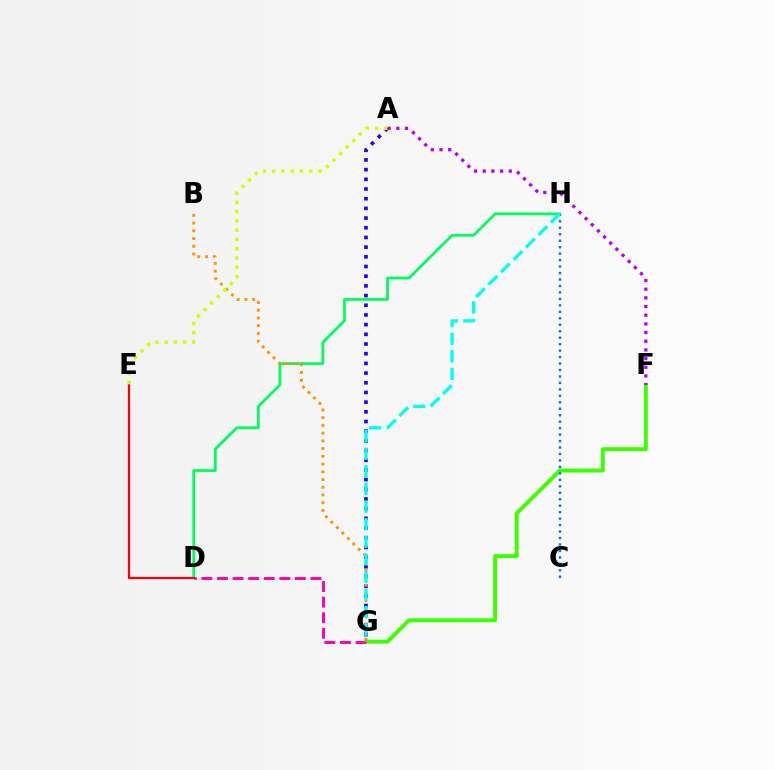{('F', 'G'): [{'color': '#3dff00', 'line_style': 'solid', 'thickness': 2.81}], ('A', 'G'): [{'color': '#2500ff', 'line_style': 'dotted', 'thickness': 2.63}], ('D', 'G'): [{'color': '#ff00ac', 'line_style': 'dashed', 'thickness': 2.12}], ('D', 'H'): [{'color': '#00ff5c', 'line_style': 'solid', 'thickness': 1.99}], ('B', 'G'): [{'color': '#ff9400', 'line_style': 'dotted', 'thickness': 2.1}], ('D', 'E'): [{'color': '#ff0000', 'line_style': 'solid', 'thickness': 1.61}], ('A', 'E'): [{'color': '#d1ff00', 'line_style': 'dotted', 'thickness': 2.52}], ('C', 'H'): [{'color': '#0074ff', 'line_style': 'dotted', 'thickness': 1.76}], ('G', 'H'): [{'color': '#00fff6', 'line_style': 'dashed', 'thickness': 2.39}], ('A', 'F'): [{'color': '#b900ff', 'line_style': 'dotted', 'thickness': 2.36}]}